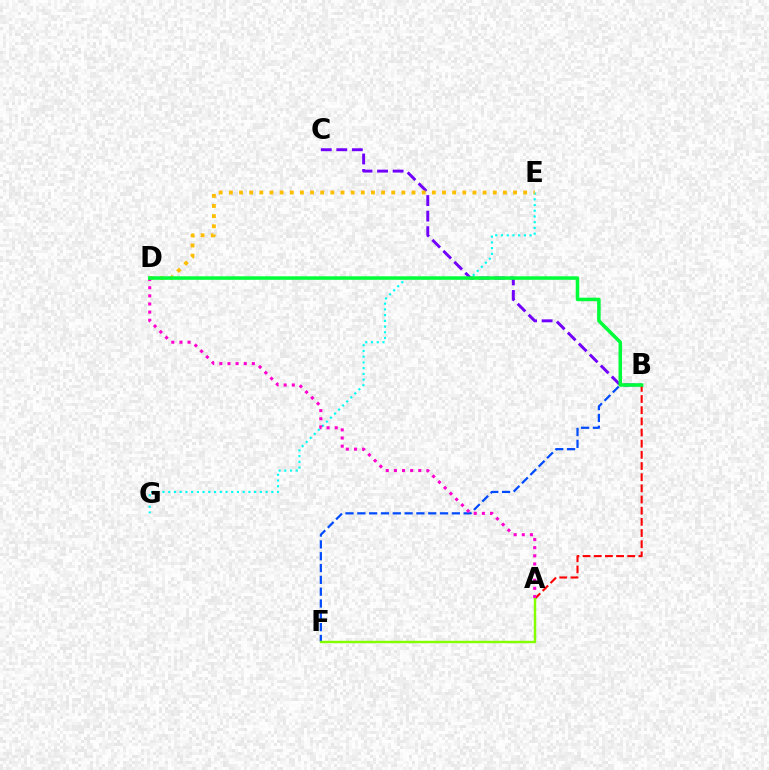{('B', 'C'): [{'color': '#7200ff', 'line_style': 'dashed', 'thickness': 2.11}], ('B', 'F'): [{'color': '#004bff', 'line_style': 'dashed', 'thickness': 1.6}], ('A', 'B'): [{'color': '#ff0000', 'line_style': 'dashed', 'thickness': 1.52}], ('A', 'F'): [{'color': '#84ff00', 'line_style': 'solid', 'thickness': 1.77}], ('E', 'G'): [{'color': '#00fff6', 'line_style': 'dotted', 'thickness': 1.56}], ('D', 'E'): [{'color': '#ffbd00', 'line_style': 'dotted', 'thickness': 2.76}], ('A', 'D'): [{'color': '#ff00cf', 'line_style': 'dotted', 'thickness': 2.21}], ('B', 'D'): [{'color': '#00ff39', 'line_style': 'solid', 'thickness': 2.54}]}